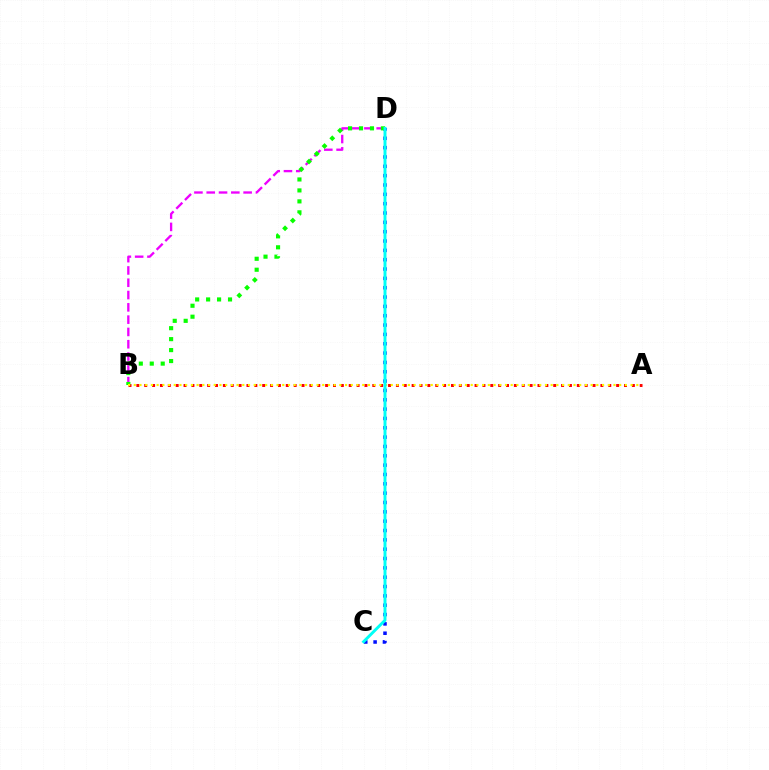{('C', 'D'): [{'color': '#0010ff', 'line_style': 'dotted', 'thickness': 2.54}, {'color': '#00fff6', 'line_style': 'solid', 'thickness': 2.11}], ('A', 'B'): [{'color': '#ff0000', 'line_style': 'dotted', 'thickness': 2.14}, {'color': '#fcf500', 'line_style': 'dotted', 'thickness': 1.55}], ('B', 'D'): [{'color': '#ee00ff', 'line_style': 'dashed', 'thickness': 1.67}, {'color': '#08ff00', 'line_style': 'dotted', 'thickness': 2.98}]}